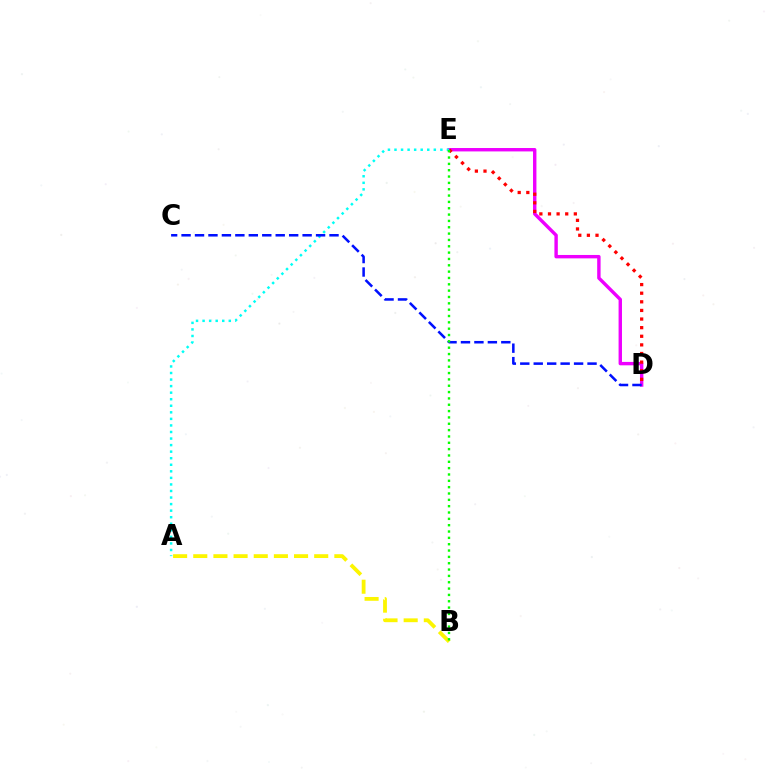{('D', 'E'): [{'color': '#ee00ff', 'line_style': 'solid', 'thickness': 2.45}, {'color': '#ff0000', 'line_style': 'dotted', 'thickness': 2.34}], ('A', 'E'): [{'color': '#00fff6', 'line_style': 'dotted', 'thickness': 1.78}], ('A', 'B'): [{'color': '#fcf500', 'line_style': 'dashed', 'thickness': 2.74}], ('C', 'D'): [{'color': '#0010ff', 'line_style': 'dashed', 'thickness': 1.83}], ('B', 'E'): [{'color': '#08ff00', 'line_style': 'dotted', 'thickness': 1.72}]}